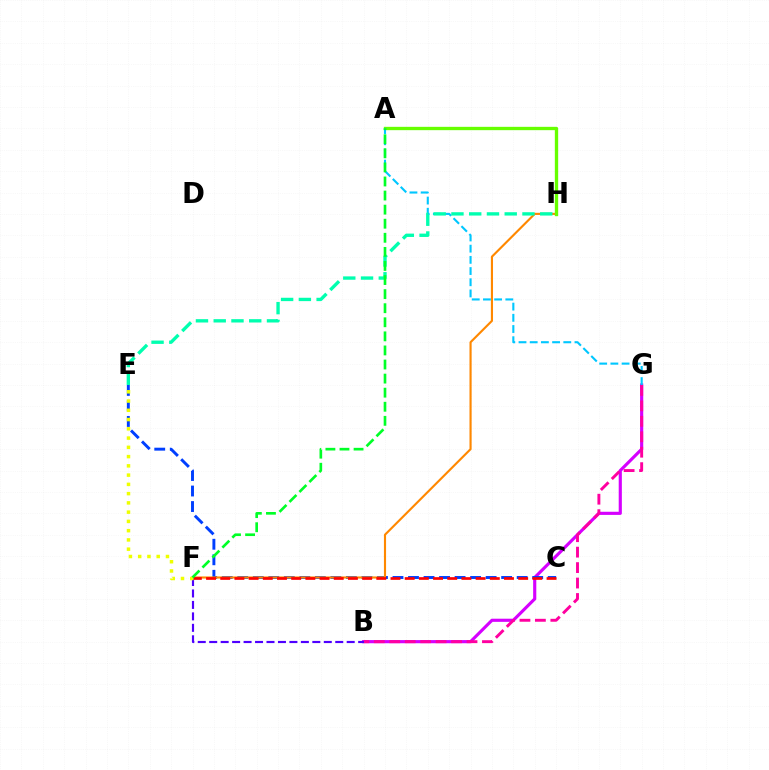{('B', 'G'): [{'color': '#d600ff', 'line_style': 'solid', 'thickness': 2.26}, {'color': '#ff00a0', 'line_style': 'dashed', 'thickness': 2.1}], ('B', 'F'): [{'color': '#4f00ff', 'line_style': 'dashed', 'thickness': 1.56}], ('C', 'E'): [{'color': '#003fff', 'line_style': 'dashed', 'thickness': 2.11}], ('F', 'H'): [{'color': '#ff8800', 'line_style': 'solid', 'thickness': 1.54}], ('A', 'H'): [{'color': '#66ff00', 'line_style': 'solid', 'thickness': 2.4}], ('C', 'F'): [{'color': '#ff0000', 'line_style': 'dashed', 'thickness': 1.93}], ('A', 'G'): [{'color': '#00c7ff', 'line_style': 'dashed', 'thickness': 1.52}], ('E', 'F'): [{'color': '#eeff00', 'line_style': 'dotted', 'thickness': 2.52}], ('E', 'H'): [{'color': '#00ffaf', 'line_style': 'dashed', 'thickness': 2.41}], ('A', 'F'): [{'color': '#00ff27', 'line_style': 'dashed', 'thickness': 1.91}]}